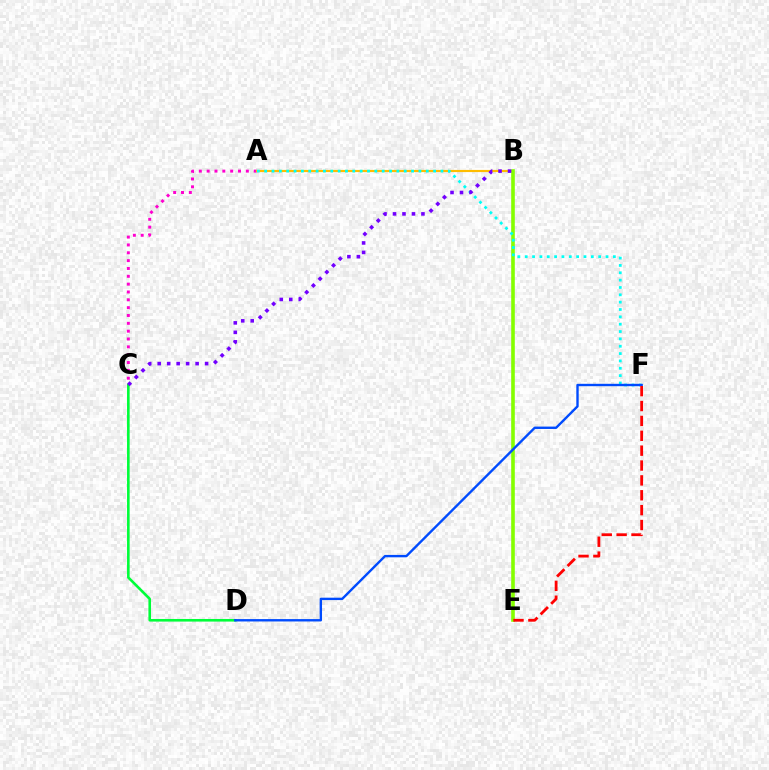{('A', 'C'): [{'color': '#ff00cf', 'line_style': 'dotted', 'thickness': 2.13}], ('A', 'B'): [{'color': '#ffbd00', 'line_style': 'solid', 'thickness': 1.56}], ('C', 'D'): [{'color': '#00ff39', 'line_style': 'solid', 'thickness': 1.88}], ('B', 'E'): [{'color': '#84ff00', 'line_style': 'solid', 'thickness': 2.6}], ('A', 'F'): [{'color': '#00fff6', 'line_style': 'dotted', 'thickness': 2.0}], ('D', 'F'): [{'color': '#004bff', 'line_style': 'solid', 'thickness': 1.72}], ('E', 'F'): [{'color': '#ff0000', 'line_style': 'dashed', 'thickness': 2.02}], ('B', 'C'): [{'color': '#7200ff', 'line_style': 'dotted', 'thickness': 2.58}]}